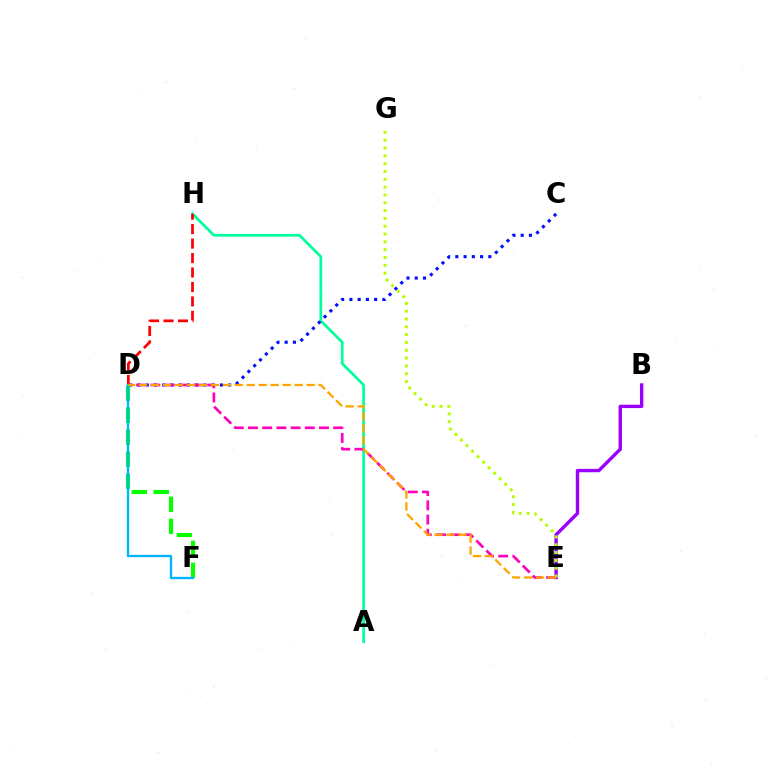{('A', 'H'): [{'color': '#00ff9d', 'line_style': 'solid', 'thickness': 1.95}], ('C', 'D'): [{'color': '#0010ff', 'line_style': 'dotted', 'thickness': 2.24}], ('D', 'H'): [{'color': '#ff0000', 'line_style': 'dashed', 'thickness': 1.96}], ('D', 'E'): [{'color': '#ff00bd', 'line_style': 'dashed', 'thickness': 1.93}, {'color': '#ffa500', 'line_style': 'dashed', 'thickness': 1.63}], ('B', 'E'): [{'color': '#9b00ff', 'line_style': 'solid', 'thickness': 2.43}], ('D', 'F'): [{'color': '#08ff00', 'line_style': 'dashed', 'thickness': 2.99}, {'color': '#00b5ff', 'line_style': 'solid', 'thickness': 1.69}], ('E', 'G'): [{'color': '#b3ff00', 'line_style': 'dotted', 'thickness': 2.12}]}